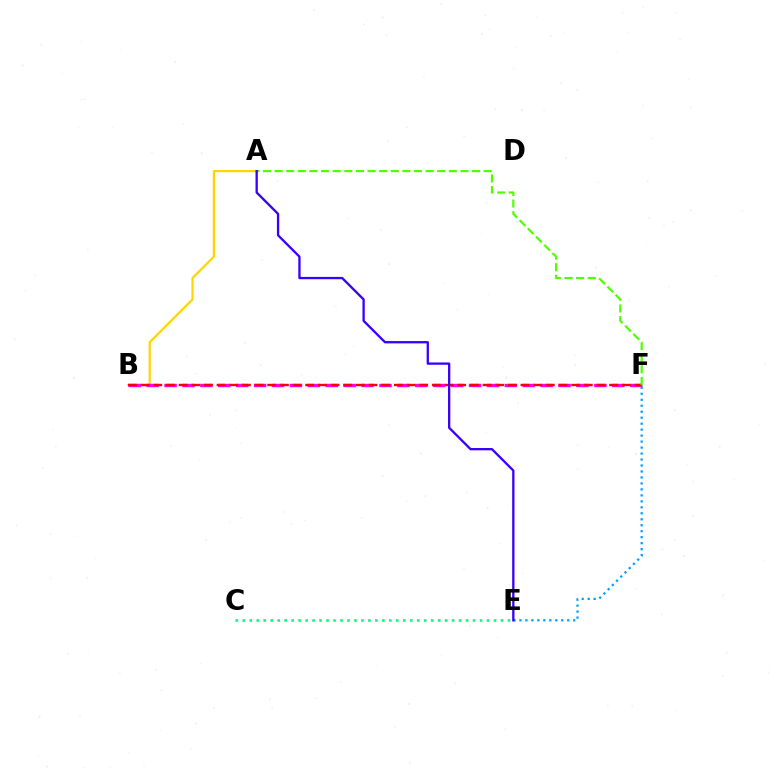{('A', 'B'): [{'color': '#ffd500', 'line_style': 'solid', 'thickness': 1.59}], ('B', 'F'): [{'color': '#ff00ed', 'line_style': 'dashed', 'thickness': 2.43}, {'color': '#ff0000', 'line_style': 'dashed', 'thickness': 1.72}], ('C', 'E'): [{'color': '#00ff86', 'line_style': 'dotted', 'thickness': 1.9}], ('A', 'F'): [{'color': '#4fff00', 'line_style': 'dashed', 'thickness': 1.58}], ('E', 'F'): [{'color': '#009eff', 'line_style': 'dotted', 'thickness': 1.62}], ('A', 'E'): [{'color': '#3700ff', 'line_style': 'solid', 'thickness': 1.66}]}